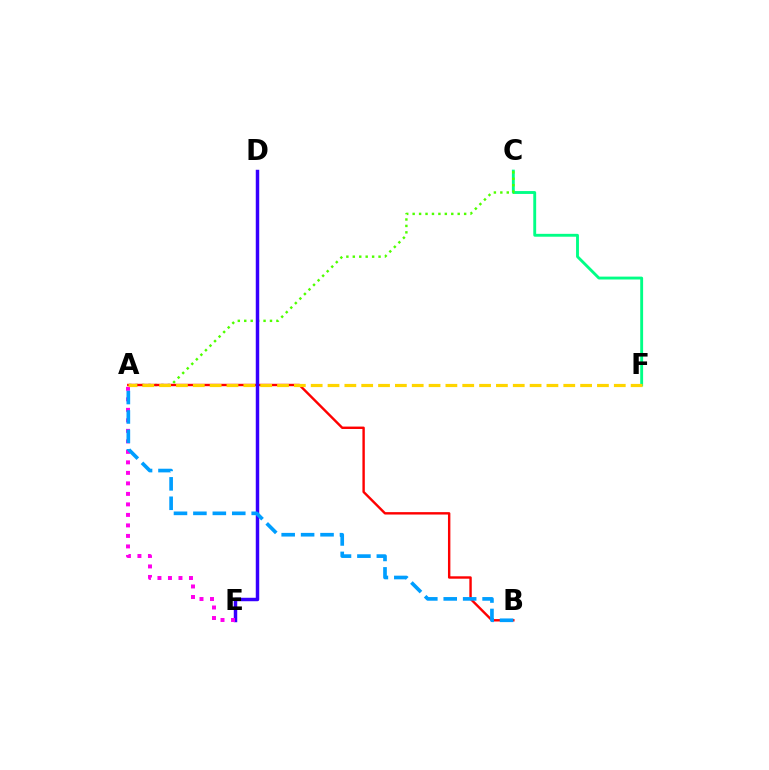{('C', 'F'): [{'color': '#00ff86', 'line_style': 'solid', 'thickness': 2.07}], ('A', 'C'): [{'color': '#4fff00', 'line_style': 'dotted', 'thickness': 1.75}], ('A', 'B'): [{'color': '#ff0000', 'line_style': 'solid', 'thickness': 1.73}, {'color': '#009eff', 'line_style': 'dashed', 'thickness': 2.64}], ('D', 'E'): [{'color': '#3700ff', 'line_style': 'solid', 'thickness': 2.49}], ('A', 'E'): [{'color': '#ff00ed', 'line_style': 'dotted', 'thickness': 2.85}], ('A', 'F'): [{'color': '#ffd500', 'line_style': 'dashed', 'thickness': 2.29}]}